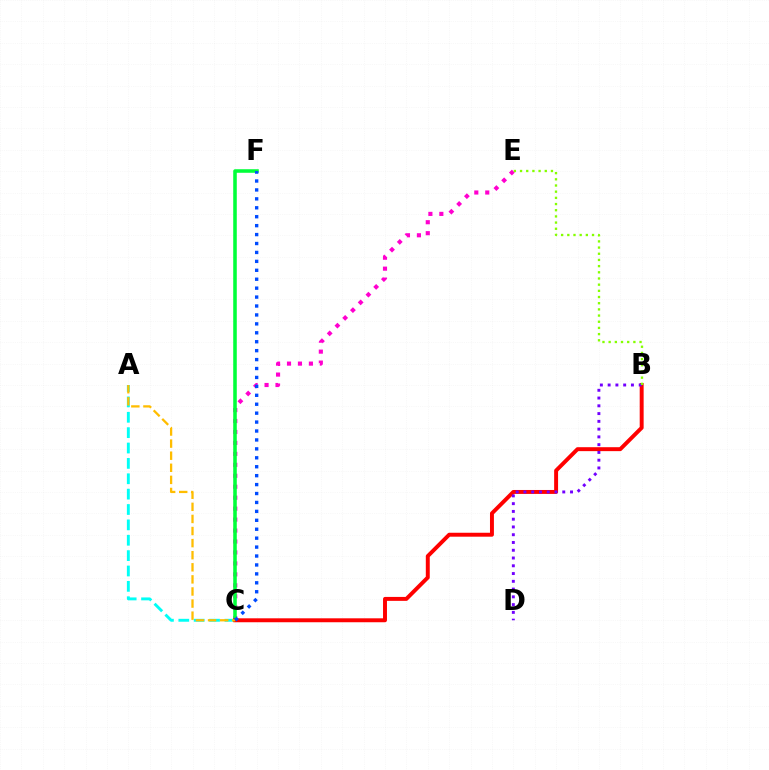{('C', 'E'): [{'color': '#ff00cf', 'line_style': 'dotted', 'thickness': 2.98}], ('A', 'C'): [{'color': '#00fff6', 'line_style': 'dashed', 'thickness': 2.09}, {'color': '#ffbd00', 'line_style': 'dashed', 'thickness': 1.64}], ('C', 'F'): [{'color': '#00ff39', 'line_style': 'solid', 'thickness': 2.56}, {'color': '#004bff', 'line_style': 'dotted', 'thickness': 2.43}], ('B', 'C'): [{'color': '#ff0000', 'line_style': 'solid', 'thickness': 2.83}], ('B', 'D'): [{'color': '#7200ff', 'line_style': 'dotted', 'thickness': 2.11}], ('B', 'E'): [{'color': '#84ff00', 'line_style': 'dotted', 'thickness': 1.68}]}